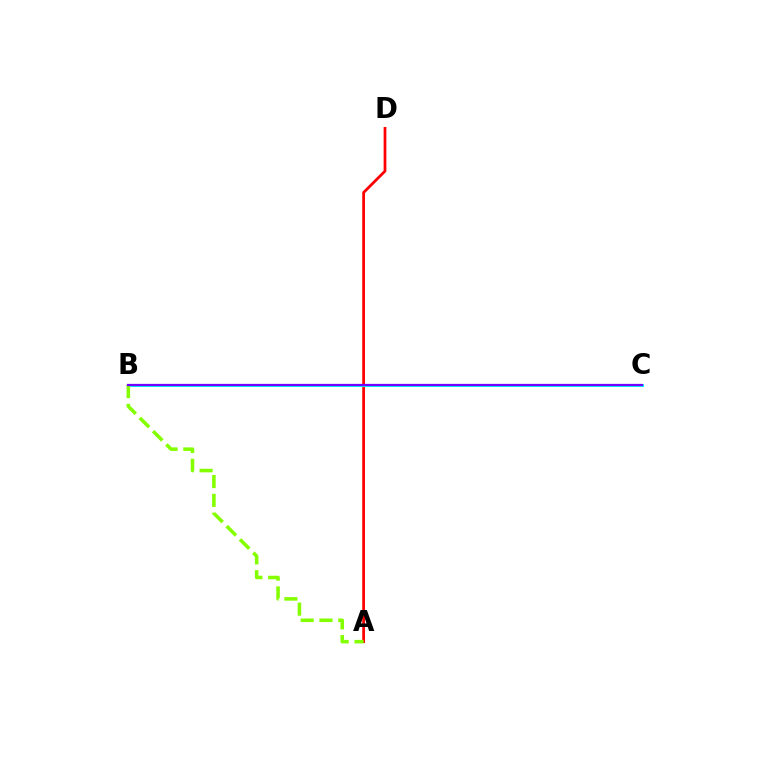{('A', 'D'): [{'color': '#ff0000', 'line_style': 'solid', 'thickness': 1.98}], ('B', 'C'): [{'color': '#00fff6', 'line_style': 'solid', 'thickness': 2.16}, {'color': '#7200ff', 'line_style': 'solid', 'thickness': 1.62}], ('A', 'B'): [{'color': '#84ff00', 'line_style': 'dashed', 'thickness': 2.56}]}